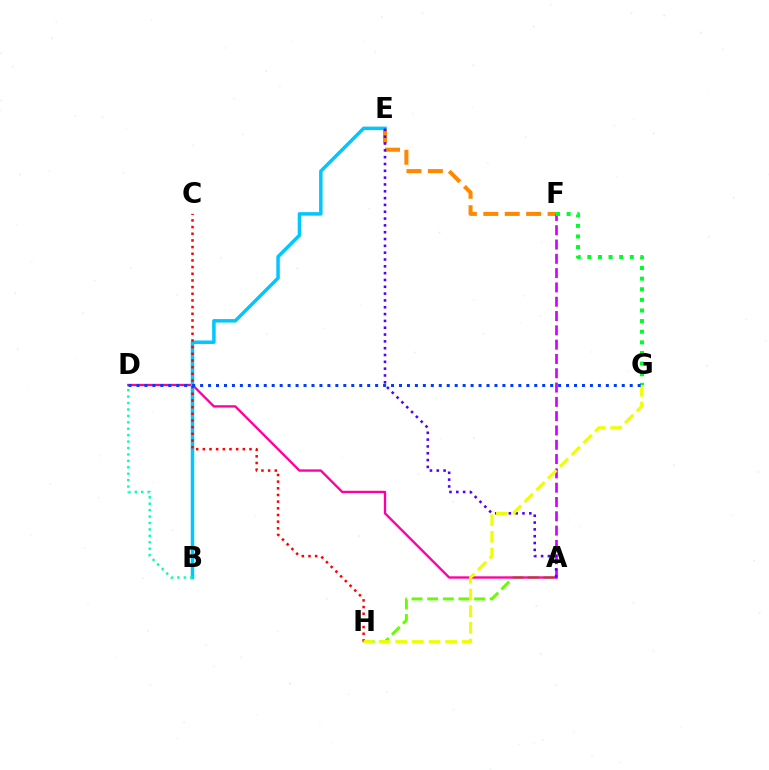{('E', 'F'): [{'color': '#ff8800', 'line_style': 'dashed', 'thickness': 2.91}], ('A', 'H'): [{'color': '#66ff00', 'line_style': 'dashed', 'thickness': 2.12}], ('A', 'D'): [{'color': '#ff00a0', 'line_style': 'solid', 'thickness': 1.68}], ('B', 'E'): [{'color': '#00c7ff', 'line_style': 'solid', 'thickness': 2.51}], ('C', 'H'): [{'color': '#ff0000', 'line_style': 'dotted', 'thickness': 1.81}], ('A', 'F'): [{'color': '#d600ff', 'line_style': 'dashed', 'thickness': 1.94}], ('A', 'E'): [{'color': '#4f00ff', 'line_style': 'dotted', 'thickness': 1.85}], ('G', 'H'): [{'color': '#eeff00', 'line_style': 'dashed', 'thickness': 2.26}], ('B', 'D'): [{'color': '#00ffaf', 'line_style': 'dotted', 'thickness': 1.75}], ('F', 'G'): [{'color': '#00ff27', 'line_style': 'dotted', 'thickness': 2.88}], ('D', 'G'): [{'color': '#003fff', 'line_style': 'dotted', 'thickness': 2.16}]}